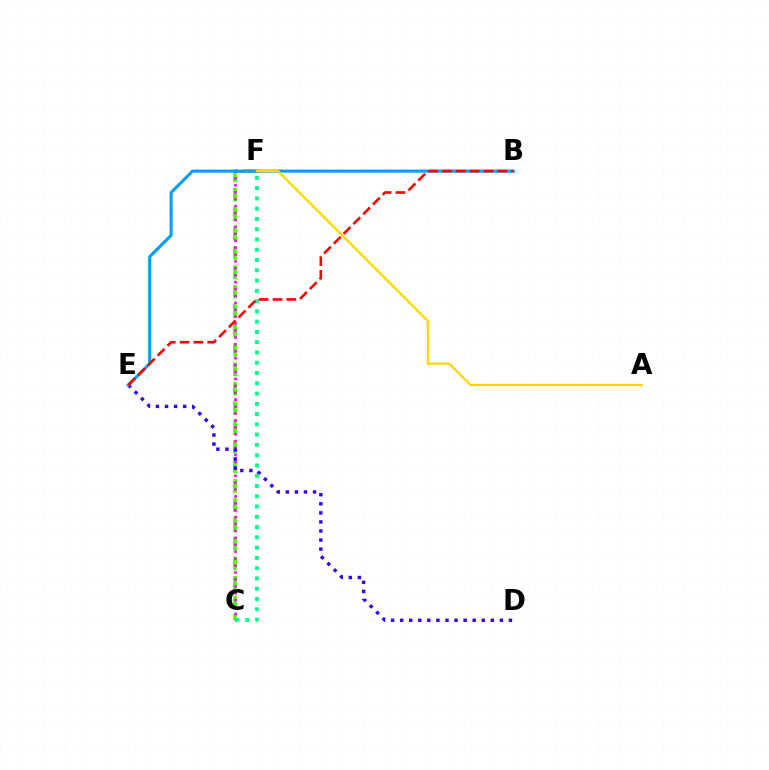{('C', 'F'): [{'color': '#4fff00', 'line_style': 'dashed', 'thickness': 2.64}, {'color': '#ff00ed', 'line_style': 'dotted', 'thickness': 1.88}, {'color': '#00ff86', 'line_style': 'dotted', 'thickness': 2.79}], ('D', 'E'): [{'color': '#3700ff', 'line_style': 'dotted', 'thickness': 2.46}], ('B', 'E'): [{'color': '#009eff', 'line_style': 'solid', 'thickness': 2.22}, {'color': '#ff0000', 'line_style': 'dashed', 'thickness': 1.88}], ('A', 'F'): [{'color': '#ffd500', 'line_style': 'solid', 'thickness': 1.6}]}